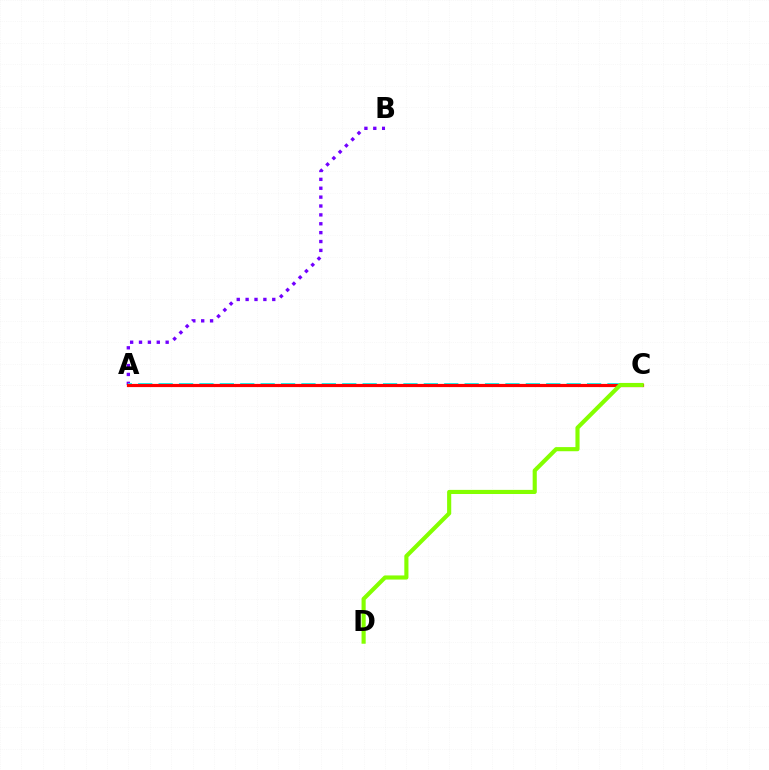{('A', 'B'): [{'color': '#7200ff', 'line_style': 'dotted', 'thickness': 2.41}], ('A', 'C'): [{'color': '#00fff6', 'line_style': 'dashed', 'thickness': 2.77}, {'color': '#ff0000', 'line_style': 'solid', 'thickness': 2.3}], ('C', 'D'): [{'color': '#84ff00', 'line_style': 'solid', 'thickness': 2.97}]}